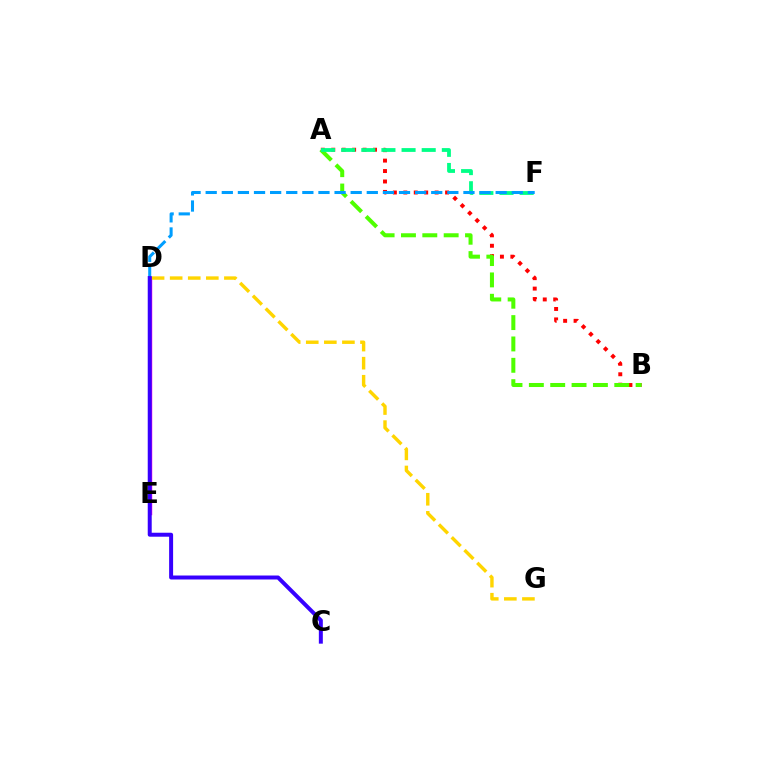{('A', 'B'): [{'color': '#ff0000', 'line_style': 'dotted', 'thickness': 2.84}, {'color': '#4fff00', 'line_style': 'dashed', 'thickness': 2.9}], ('D', 'E'): [{'color': '#ff00ed', 'line_style': 'solid', 'thickness': 2.49}], ('A', 'F'): [{'color': '#00ff86', 'line_style': 'dashed', 'thickness': 2.74}], ('D', 'F'): [{'color': '#009eff', 'line_style': 'dashed', 'thickness': 2.19}], ('D', 'G'): [{'color': '#ffd500', 'line_style': 'dashed', 'thickness': 2.46}], ('C', 'D'): [{'color': '#3700ff', 'line_style': 'solid', 'thickness': 2.86}]}